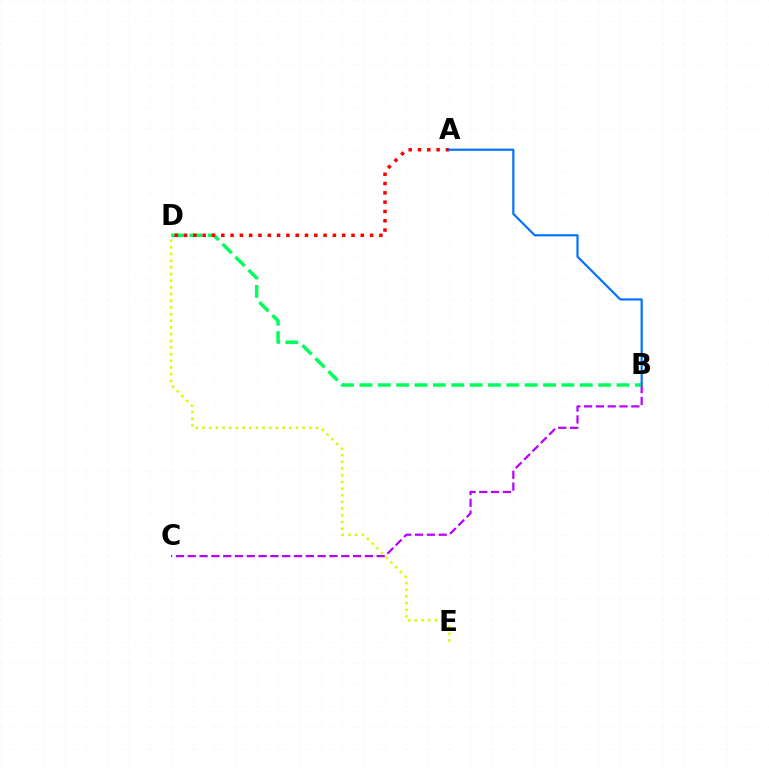{('B', 'C'): [{'color': '#b900ff', 'line_style': 'dashed', 'thickness': 1.6}], ('B', 'D'): [{'color': '#00ff5c', 'line_style': 'dashed', 'thickness': 2.49}], ('A', 'D'): [{'color': '#ff0000', 'line_style': 'dotted', 'thickness': 2.53}], ('A', 'B'): [{'color': '#0074ff', 'line_style': 'solid', 'thickness': 1.58}], ('D', 'E'): [{'color': '#d1ff00', 'line_style': 'dotted', 'thickness': 1.81}]}